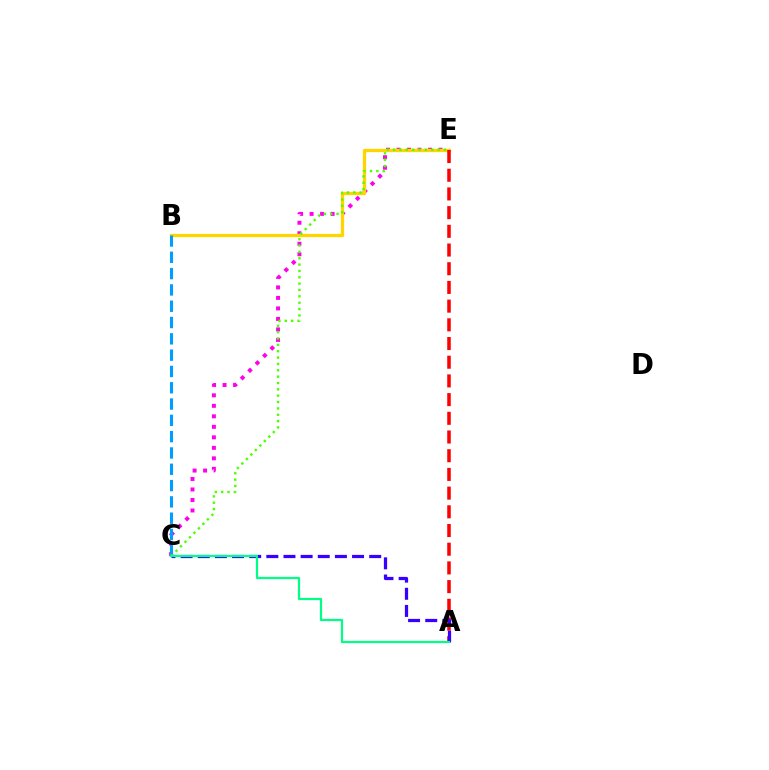{('C', 'E'): [{'color': '#ff00ed', 'line_style': 'dotted', 'thickness': 2.85}, {'color': '#4fff00', 'line_style': 'dotted', 'thickness': 1.73}], ('B', 'E'): [{'color': '#ffd500', 'line_style': 'solid', 'thickness': 2.36}], ('B', 'C'): [{'color': '#009eff', 'line_style': 'dashed', 'thickness': 2.22}], ('A', 'E'): [{'color': '#ff0000', 'line_style': 'dashed', 'thickness': 2.54}], ('A', 'C'): [{'color': '#3700ff', 'line_style': 'dashed', 'thickness': 2.33}, {'color': '#00ff86', 'line_style': 'solid', 'thickness': 1.6}]}